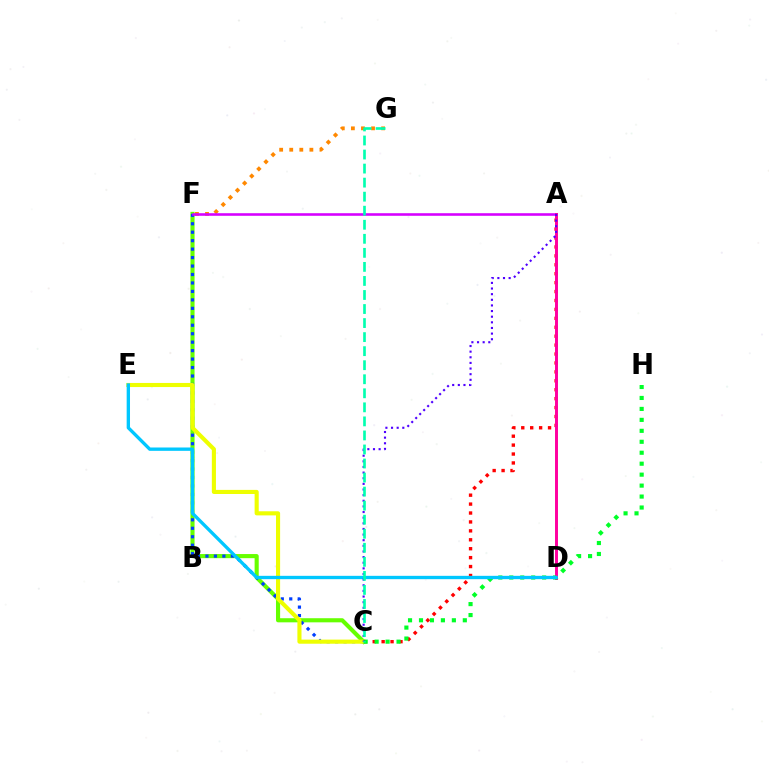{('C', 'F'): [{'color': '#66ff00', 'line_style': 'solid', 'thickness': 2.96}, {'color': '#003fff', 'line_style': 'dotted', 'thickness': 2.3}], ('A', 'C'): [{'color': '#ff0000', 'line_style': 'dotted', 'thickness': 2.42}, {'color': '#4f00ff', 'line_style': 'dotted', 'thickness': 1.53}], ('C', 'E'): [{'color': '#eeff00', 'line_style': 'solid', 'thickness': 2.96}], ('F', 'G'): [{'color': '#ff8800', 'line_style': 'dotted', 'thickness': 2.74}], ('A', 'F'): [{'color': '#d600ff', 'line_style': 'solid', 'thickness': 1.86}], ('A', 'D'): [{'color': '#ff00a0', 'line_style': 'solid', 'thickness': 2.12}], ('C', 'H'): [{'color': '#00ff27', 'line_style': 'dotted', 'thickness': 2.98}], ('D', 'E'): [{'color': '#00c7ff', 'line_style': 'solid', 'thickness': 2.4}], ('C', 'G'): [{'color': '#00ffaf', 'line_style': 'dashed', 'thickness': 1.91}]}